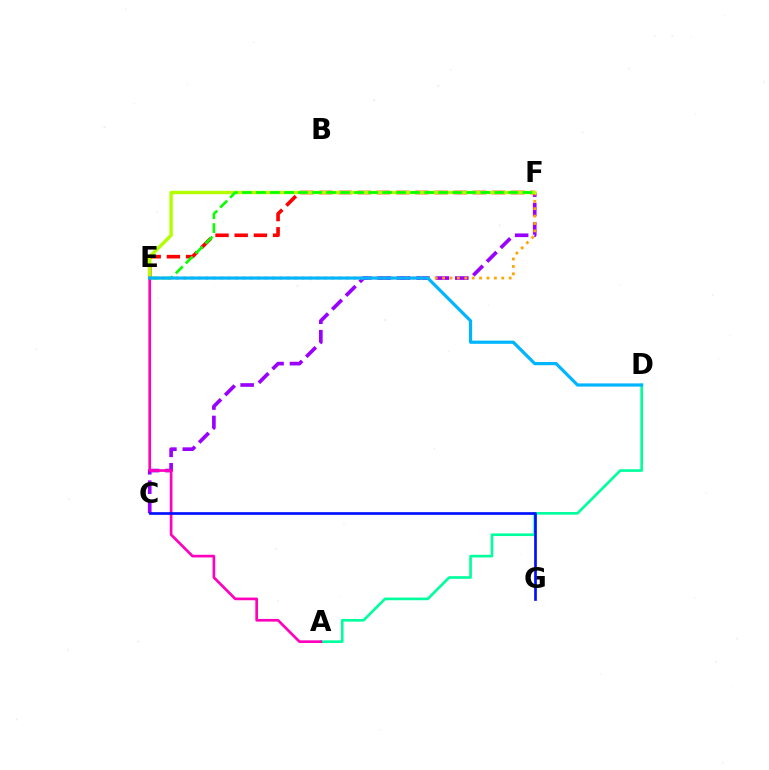{('C', 'F'): [{'color': '#9b00ff', 'line_style': 'dashed', 'thickness': 2.63}], ('E', 'F'): [{'color': '#ffa500', 'line_style': 'dotted', 'thickness': 2.01}, {'color': '#ff0000', 'line_style': 'dashed', 'thickness': 2.6}, {'color': '#b3ff00', 'line_style': 'solid', 'thickness': 2.45}, {'color': '#08ff00', 'line_style': 'dashed', 'thickness': 1.91}], ('A', 'D'): [{'color': '#00ff9d', 'line_style': 'solid', 'thickness': 1.92}], ('A', 'E'): [{'color': '#ff00bd', 'line_style': 'solid', 'thickness': 1.93}], ('C', 'G'): [{'color': '#0010ff', 'line_style': 'solid', 'thickness': 1.93}], ('D', 'E'): [{'color': '#00b5ff', 'line_style': 'solid', 'thickness': 2.3}]}